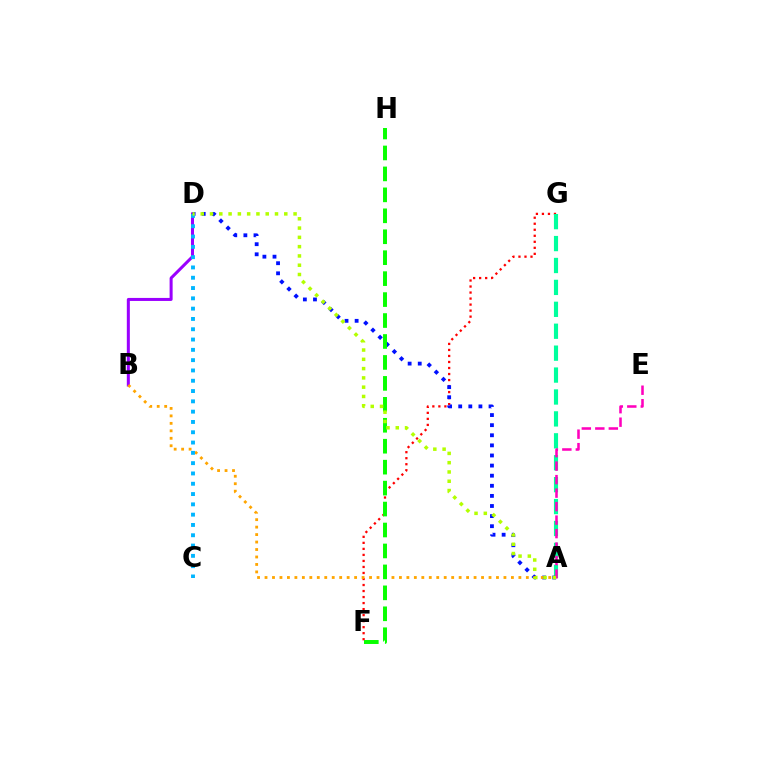{('F', 'G'): [{'color': '#ff0000', 'line_style': 'dotted', 'thickness': 1.64}], ('B', 'D'): [{'color': '#9b00ff', 'line_style': 'solid', 'thickness': 2.18}], ('A', 'G'): [{'color': '#00ff9d', 'line_style': 'dashed', 'thickness': 2.98}], ('A', 'D'): [{'color': '#0010ff', 'line_style': 'dotted', 'thickness': 2.75}, {'color': '#b3ff00', 'line_style': 'dotted', 'thickness': 2.52}], ('A', 'B'): [{'color': '#ffa500', 'line_style': 'dotted', 'thickness': 2.03}], ('A', 'E'): [{'color': '#ff00bd', 'line_style': 'dashed', 'thickness': 1.83}], ('C', 'D'): [{'color': '#00b5ff', 'line_style': 'dotted', 'thickness': 2.8}], ('F', 'H'): [{'color': '#08ff00', 'line_style': 'dashed', 'thickness': 2.85}]}